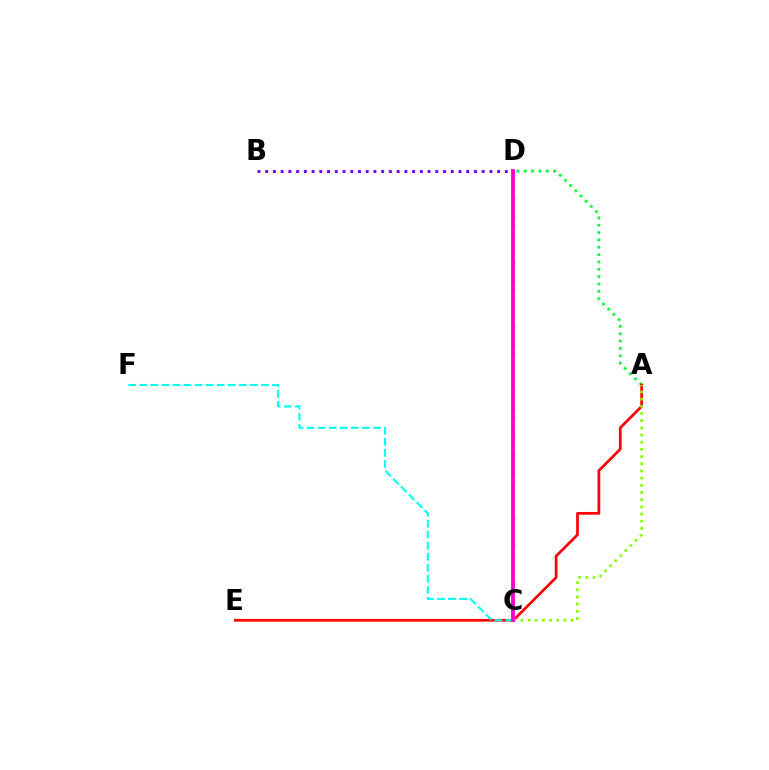{('A', 'D'): [{'color': '#00ff39', 'line_style': 'dotted', 'thickness': 1.99}], ('A', 'E'): [{'color': '#ff0000', 'line_style': 'solid', 'thickness': 1.96}], ('C', 'D'): [{'color': '#ffbd00', 'line_style': 'dotted', 'thickness': 2.48}, {'color': '#004bff', 'line_style': 'solid', 'thickness': 1.65}, {'color': '#ff00cf', 'line_style': 'solid', 'thickness': 2.73}], ('C', 'F'): [{'color': '#00fff6', 'line_style': 'dashed', 'thickness': 1.5}], ('B', 'D'): [{'color': '#7200ff', 'line_style': 'dotted', 'thickness': 2.1}], ('A', 'C'): [{'color': '#84ff00', 'line_style': 'dotted', 'thickness': 1.95}]}